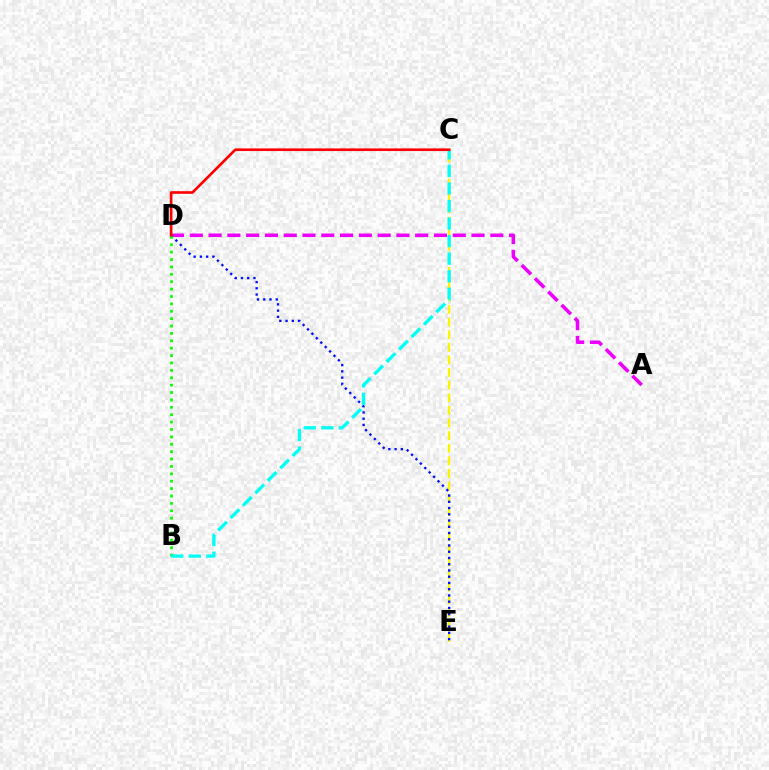{('C', 'E'): [{'color': '#fcf500', 'line_style': 'dashed', 'thickness': 1.71}], ('A', 'D'): [{'color': '#ee00ff', 'line_style': 'dashed', 'thickness': 2.55}], ('D', 'E'): [{'color': '#0010ff', 'line_style': 'dotted', 'thickness': 1.7}], ('B', 'D'): [{'color': '#08ff00', 'line_style': 'dotted', 'thickness': 2.01}], ('B', 'C'): [{'color': '#00fff6', 'line_style': 'dashed', 'thickness': 2.39}], ('C', 'D'): [{'color': '#ff0000', 'line_style': 'solid', 'thickness': 1.91}]}